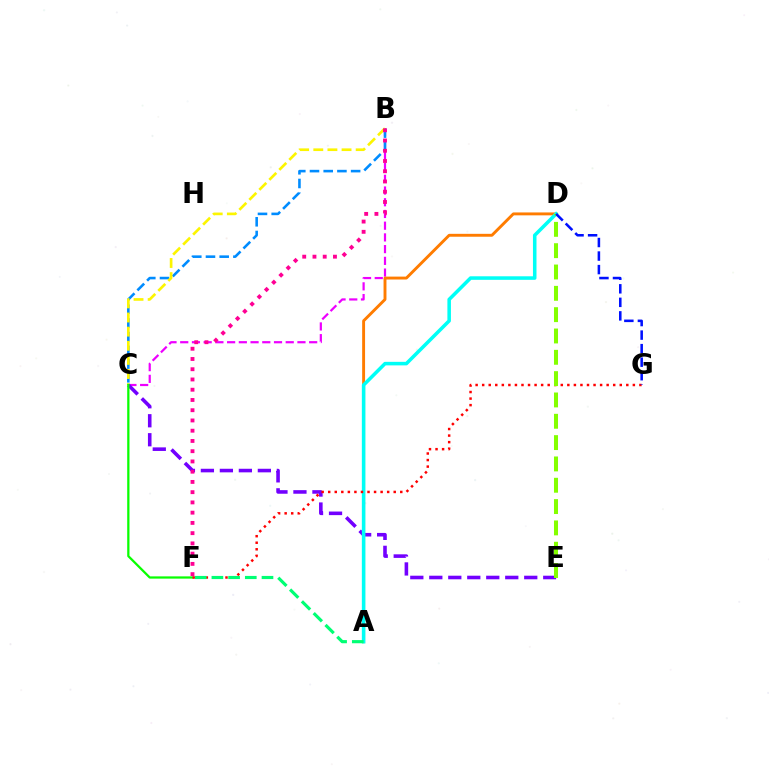{('B', 'C'): [{'color': '#ee00ff', 'line_style': 'dashed', 'thickness': 1.59}, {'color': '#008cff', 'line_style': 'dashed', 'thickness': 1.86}, {'color': '#fcf500', 'line_style': 'dashed', 'thickness': 1.92}], ('C', 'E'): [{'color': '#7200ff', 'line_style': 'dashed', 'thickness': 2.58}], ('A', 'D'): [{'color': '#ff7c00', 'line_style': 'solid', 'thickness': 2.09}, {'color': '#00fff6', 'line_style': 'solid', 'thickness': 2.55}], ('C', 'F'): [{'color': '#08ff00', 'line_style': 'solid', 'thickness': 1.62}], ('F', 'G'): [{'color': '#ff0000', 'line_style': 'dotted', 'thickness': 1.78}], ('A', 'F'): [{'color': '#00ff74', 'line_style': 'dashed', 'thickness': 2.27}], ('D', 'E'): [{'color': '#84ff00', 'line_style': 'dashed', 'thickness': 2.9}], ('D', 'G'): [{'color': '#0010ff', 'line_style': 'dashed', 'thickness': 1.84}], ('B', 'F'): [{'color': '#ff0094', 'line_style': 'dotted', 'thickness': 2.78}]}